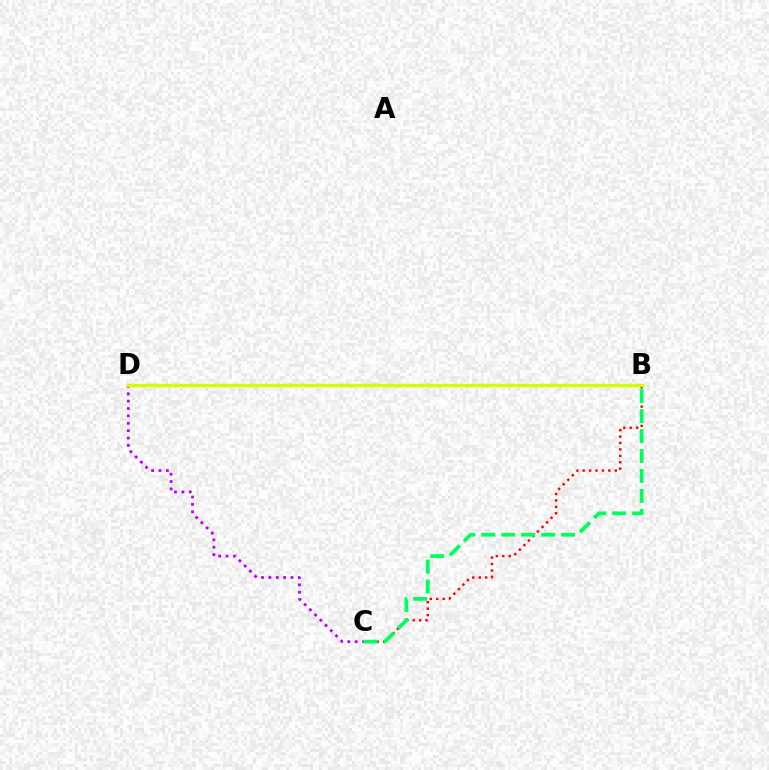{('B', 'C'): [{'color': '#ff0000', 'line_style': 'dotted', 'thickness': 1.74}, {'color': '#00ff5c', 'line_style': 'dashed', 'thickness': 2.71}], ('B', 'D'): [{'color': '#0074ff', 'line_style': 'dotted', 'thickness': 1.83}, {'color': '#d1ff00', 'line_style': 'solid', 'thickness': 2.5}], ('C', 'D'): [{'color': '#b900ff', 'line_style': 'dotted', 'thickness': 2.0}]}